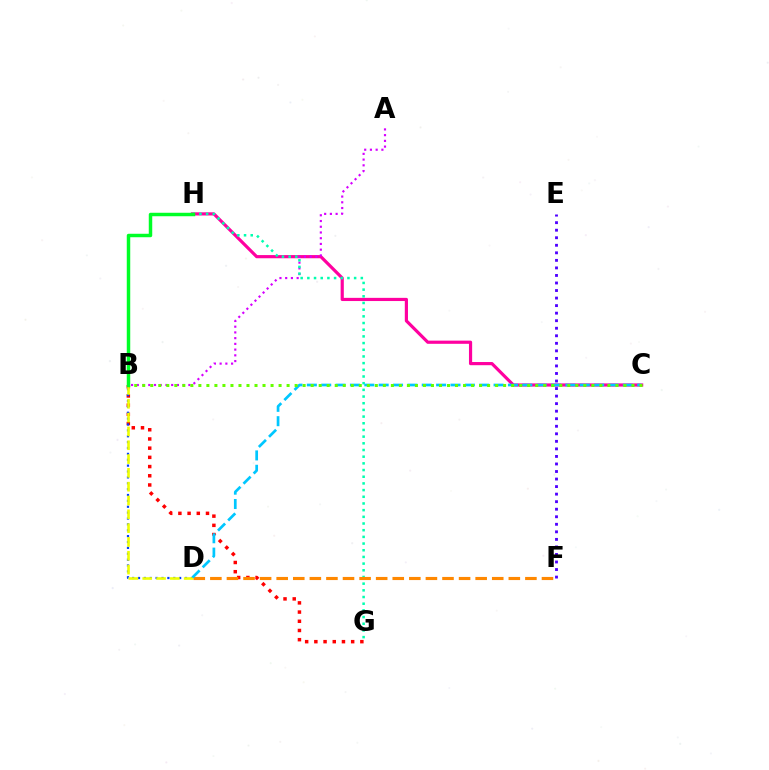{('E', 'F'): [{'color': '#4f00ff', 'line_style': 'dotted', 'thickness': 2.05}], ('B', 'G'): [{'color': '#ff0000', 'line_style': 'dotted', 'thickness': 2.5}], ('C', 'H'): [{'color': '#ff00a0', 'line_style': 'solid', 'thickness': 2.29}], ('B', 'D'): [{'color': '#003fff', 'line_style': 'dotted', 'thickness': 1.6}, {'color': '#eeff00', 'line_style': 'dashed', 'thickness': 1.88}], ('A', 'B'): [{'color': '#d600ff', 'line_style': 'dotted', 'thickness': 1.56}], ('G', 'H'): [{'color': '#00ffaf', 'line_style': 'dotted', 'thickness': 1.82}], ('D', 'F'): [{'color': '#ff8800', 'line_style': 'dashed', 'thickness': 2.25}], ('C', 'D'): [{'color': '#00c7ff', 'line_style': 'dashed', 'thickness': 1.95}], ('B', 'C'): [{'color': '#66ff00', 'line_style': 'dotted', 'thickness': 2.18}], ('B', 'H'): [{'color': '#00ff27', 'line_style': 'solid', 'thickness': 2.5}]}